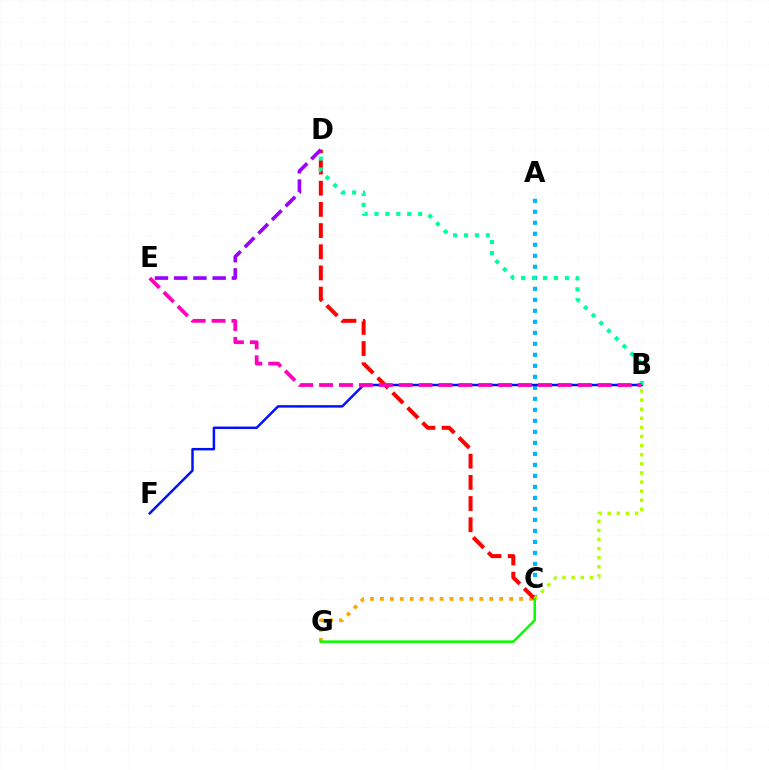{('A', 'C'): [{'color': '#00b5ff', 'line_style': 'dotted', 'thickness': 2.99}], ('C', 'G'): [{'color': '#ffa500', 'line_style': 'dotted', 'thickness': 2.7}, {'color': '#08ff00', 'line_style': 'solid', 'thickness': 1.84}], ('B', 'F'): [{'color': '#0010ff', 'line_style': 'solid', 'thickness': 1.77}], ('C', 'D'): [{'color': '#ff0000', 'line_style': 'dashed', 'thickness': 2.88}], ('B', 'D'): [{'color': '#00ff9d', 'line_style': 'dotted', 'thickness': 2.97}], ('D', 'E'): [{'color': '#9b00ff', 'line_style': 'dashed', 'thickness': 2.61}], ('B', 'C'): [{'color': '#b3ff00', 'line_style': 'dotted', 'thickness': 2.48}], ('B', 'E'): [{'color': '#ff00bd', 'line_style': 'dashed', 'thickness': 2.7}]}